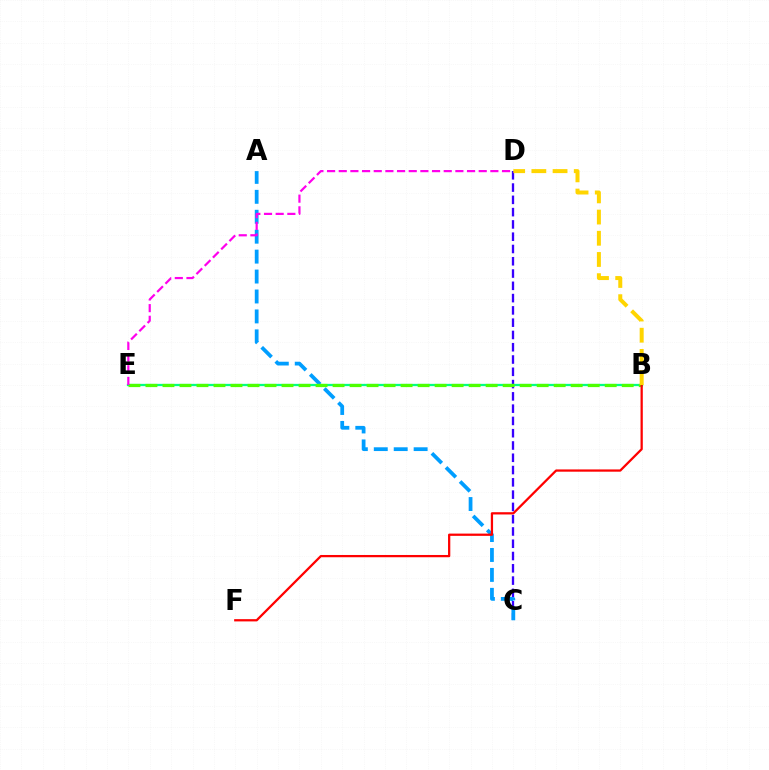{('C', 'D'): [{'color': '#3700ff', 'line_style': 'dashed', 'thickness': 1.67}], ('A', 'C'): [{'color': '#009eff', 'line_style': 'dashed', 'thickness': 2.71}], ('B', 'E'): [{'color': '#00ff86', 'line_style': 'solid', 'thickness': 1.64}, {'color': '#4fff00', 'line_style': 'dashed', 'thickness': 2.31}], ('B', 'F'): [{'color': '#ff0000', 'line_style': 'solid', 'thickness': 1.63}], ('B', 'D'): [{'color': '#ffd500', 'line_style': 'dashed', 'thickness': 2.88}], ('D', 'E'): [{'color': '#ff00ed', 'line_style': 'dashed', 'thickness': 1.58}]}